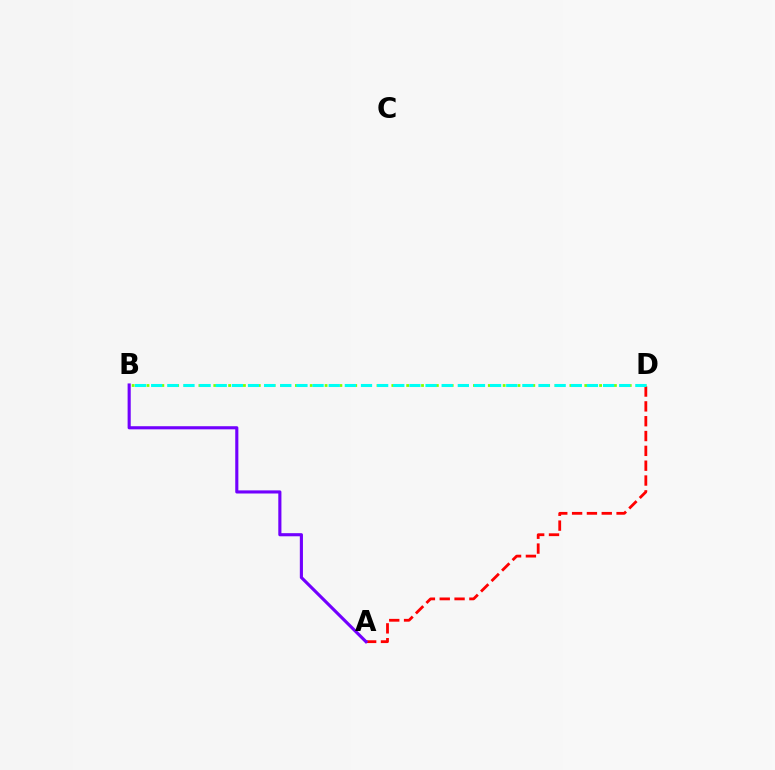{('B', 'D'): [{'color': '#84ff00', 'line_style': 'dotted', 'thickness': 2.02}, {'color': '#00fff6', 'line_style': 'dashed', 'thickness': 2.19}], ('A', 'D'): [{'color': '#ff0000', 'line_style': 'dashed', 'thickness': 2.01}], ('A', 'B'): [{'color': '#7200ff', 'line_style': 'solid', 'thickness': 2.24}]}